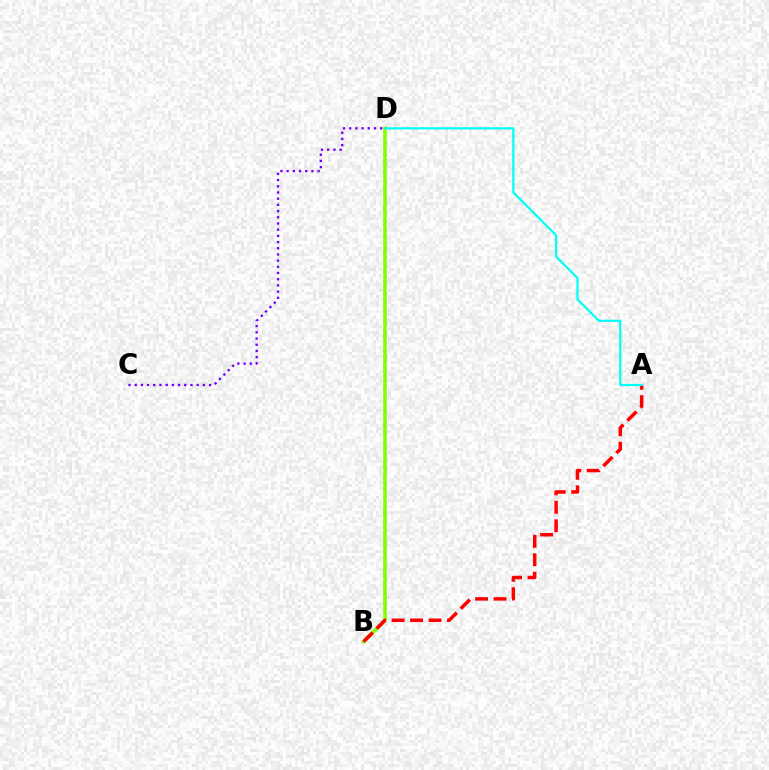{('B', 'D'): [{'color': '#84ff00', 'line_style': 'solid', 'thickness': 2.62}], ('A', 'B'): [{'color': '#ff0000', 'line_style': 'dashed', 'thickness': 2.51}], ('C', 'D'): [{'color': '#7200ff', 'line_style': 'dotted', 'thickness': 1.68}], ('A', 'D'): [{'color': '#00fff6', 'line_style': 'solid', 'thickness': 1.59}]}